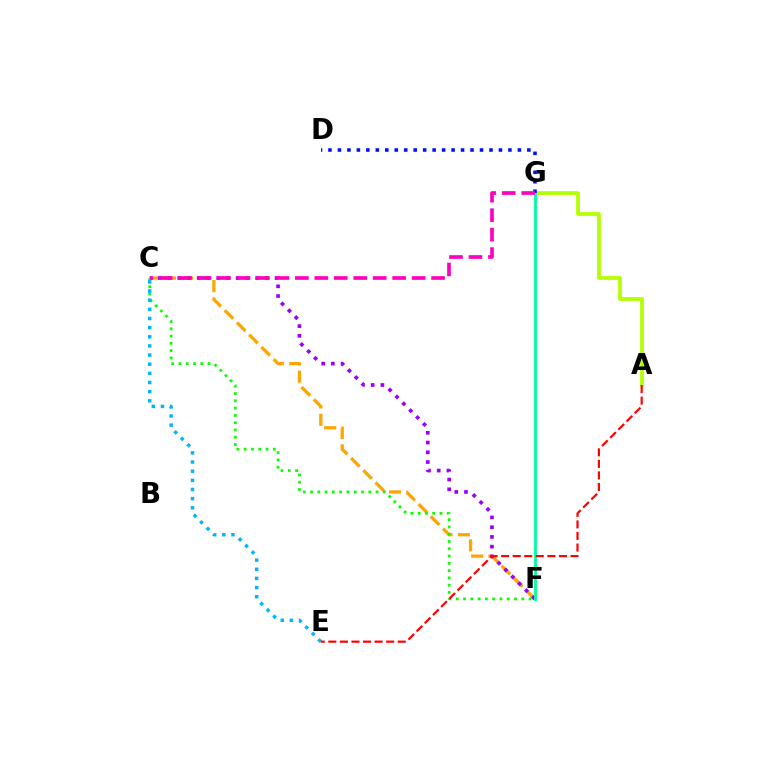{('A', 'G'): [{'color': '#b3ff00', 'line_style': 'solid', 'thickness': 2.69}], ('C', 'F'): [{'color': '#ffa500', 'line_style': 'dashed', 'thickness': 2.35}, {'color': '#9b00ff', 'line_style': 'dotted', 'thickness': 2.64}, {'color': '#08ff00', 'line_style': 'dotted', 'thickness': 1.98}], ('F', 'G'): [{'color': '#00ff9d', 'line_style': 'solid', 'thickness': 2.06}], ('C', 'E'): [{'color': '#00b5ff', 'line_style': 'dotted', 'thickness': 2.49}], ('A', 'E'): [{'color': '#ff0000', 'line_style': 'dashed', 'thickness': 1.57}], ('D', 'G'): [{'color': '#0010ff', 'line_style': 'dotted', 'thickness': 2.57}], ('C', 'G'): [{'color': '#ff00bd', 'line_style': 'dashed', 'thickness': 2.64}]}